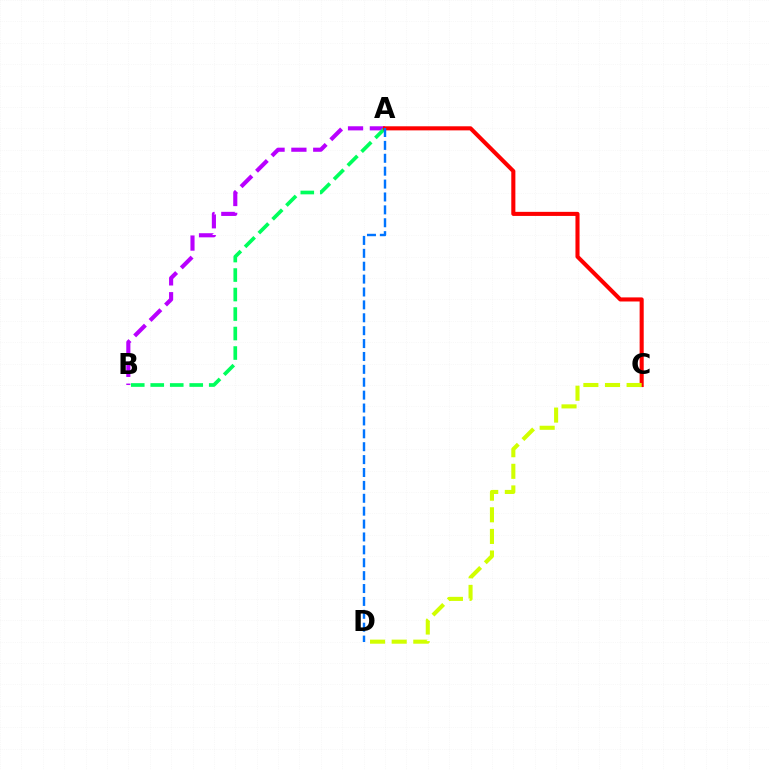{('A', 'B'): [{'color': '#b900ff', 'line_style': 'dashed', 'thickness': 2.97}, {'color': '#00ff5c', 'line_style': 'dashed', 'thickness': 2.65}], ('A', 'C'): [{'color': '#ff0000', 'line_style': 'solid', 'thickness': 2.94}], ('C', 'D'): [{'color': '#d1ff00', 'line_style': 'dashed', 'thickness': 2.94}], ('A', 'D'): [{'color': '#0074ff', 'line_style': 'dashed', 'thickness': 1.75}]}